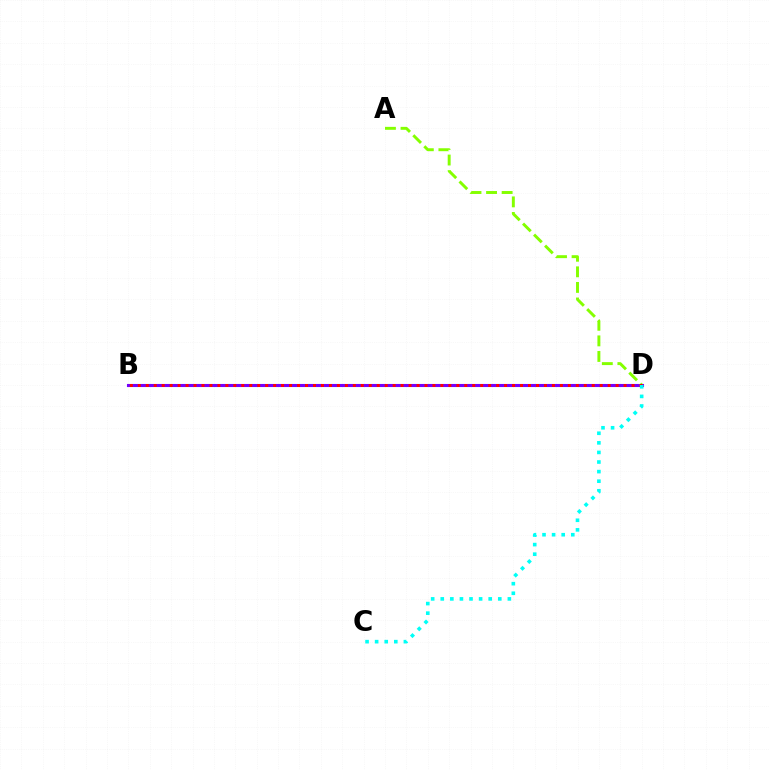{('B', 'D'): [{'color': '#7200ff', 'line_style': 'solid', 'thickness': 2.22}, {'color': '#ff0000', 'line_style': 'dotted', 'thickness': 2.16}], ('A', 'D'): [{'color': '#84ff00', 'line_style': 'dashed', 'thickness': 2.12}], ('C', 'D'): [{'color': '#00fff6', 'line_style': 'dotted', 'thickness': 2.6}]}